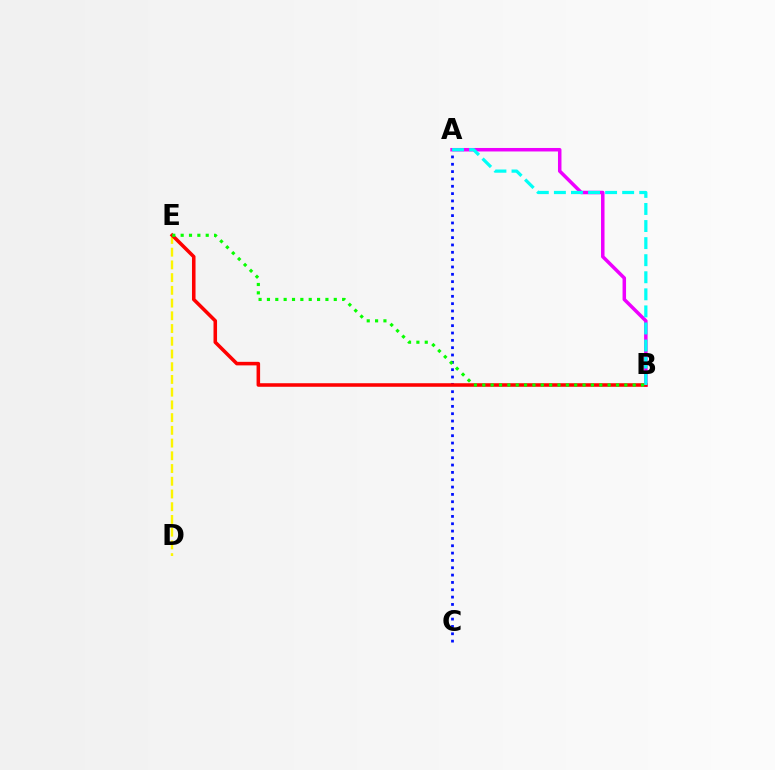{('D', 'E'): [{'color': '#fcf500', 'line_style': 'dashed', 'thickness': 1.73}], ('A', 'C'): [{'color': '#0010ff', 'line_style': 'dotted', 'thickness': 1.99}], ('A', 'B'): [{'color': '#ee00ff', 'line_style': 'solid', 'thickness': 2.52}, {'color': '#00fff6', 'line_style': 'dashed', 'thickness': 2.32}], ('B', 'E'): [{'color': '#ff0000', 'line_style': 'solid', 'thickness': 2.55}, {'color': '#08ff00', 'line_style': 'dotted', 'thickness': 2.27}]}